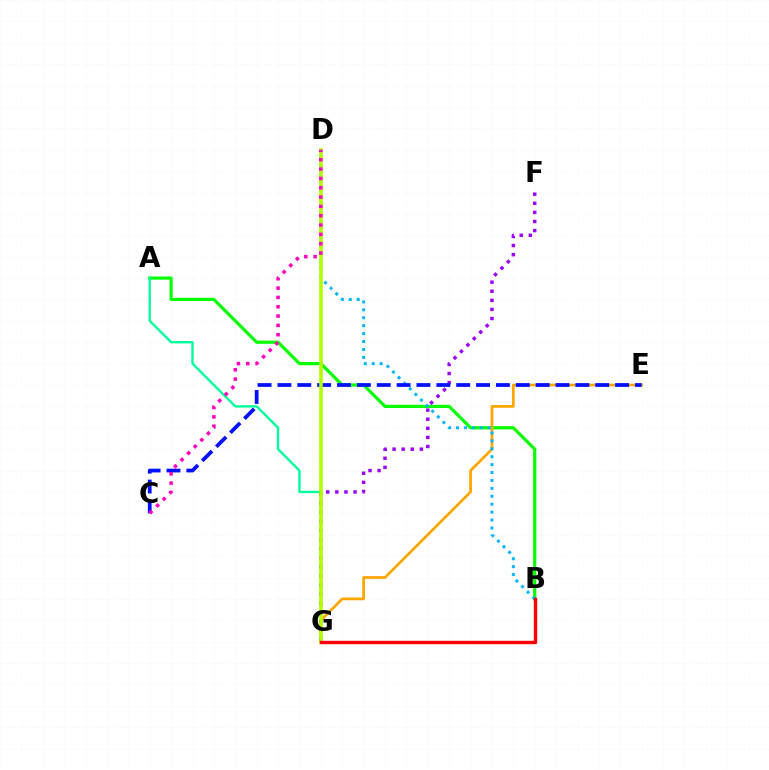{('A', 'B'): [{'color': '#08ff00', 'line_style': 'solid', 'thickness': 2.31}], ('E', 'G'): [{'color': '#ffa500', 'line_style': 'solid', 'thickness': 1.96}], ('B', 'D'): [{'color': '#00b5ff', 'line_style': 'dotted', 'thickness': 2.15}], ('A', 'G'): [{'color': '#00ff9d', 'line_style': 'solid', 'thickness': 1.72}], ('F', 'G'): [{'color': '#9b00ff', 'line_style': 'dotted', 'thickness': 2.47}], ('C', 'E'): [{'color': '#0010ff', 'line_style': 'dashed', 'thickness': 2.7}], ('D', 'G'): [{'color': '#b3ff00', 'line_style': 'solid', 'thickness': 2.59}], ('C', 'D'): [{'color': '#ff00bd', 'line_style': 'dotted', 'thickness': 2.53}], ('B', 'G'): [{'color': '#ff0000', 'line_style': 'solid', 'thickness': 2.45}]}